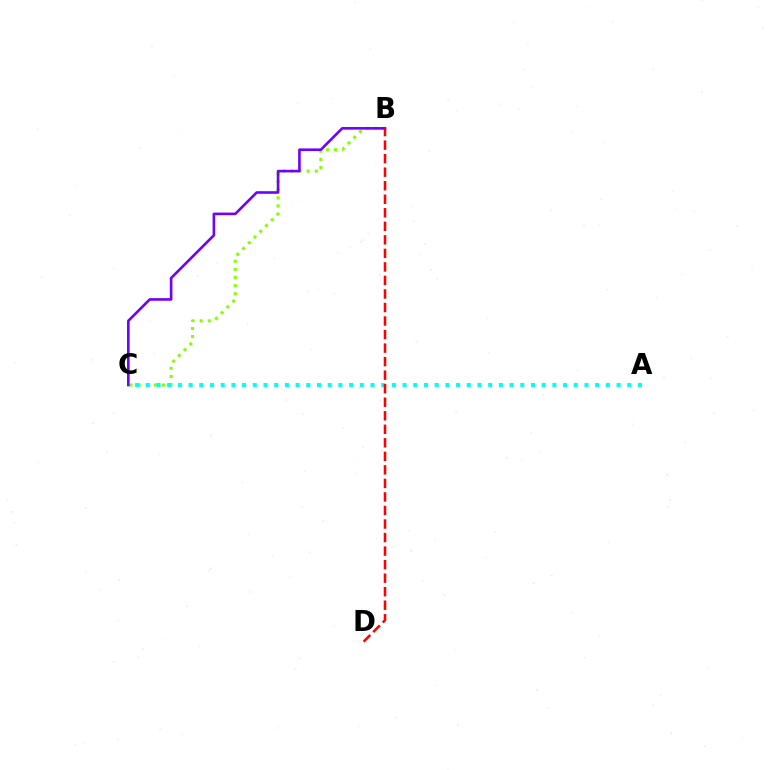{('B', 'C'): [{'color': '#84ff00', 'line_style': 'dotted', 'thickness': 2.21}, {'color': '#7200ff', 'line_style': 'solid', 'thickness': 1.89}], ('A', 'C'): [{'color': '#00fff6', 'line_style': 'dotted', 'thickness': 2.91}], ('B', 'D'): [{'color': '#ff0000', 'line_style': 'dashed', 'thickness': 1.84}]}